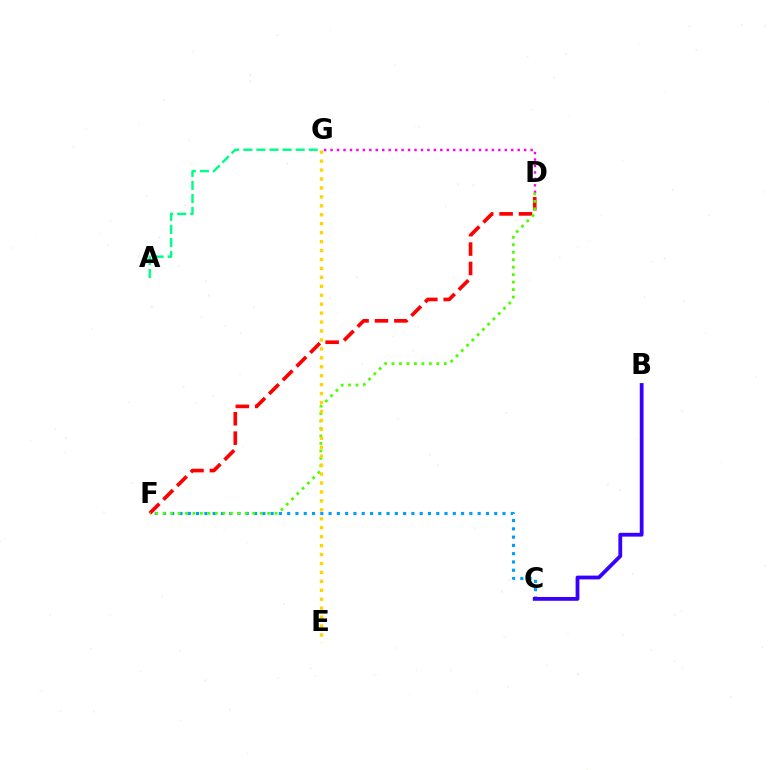{('D', 'F'): [{'color': '#ff0000', 'line_style': 'dashed', 'thickness': 2.64}, {'color': '#4fff00', 'line_style': 'dotted', 'thickness': 2.03}], ('A', 'G'): [{'color': '#00ff86', 'line_style': 'dashed', 'thickness': 1.78}], ('C', 'F'): [{'color': '#009eff', 'line_style': 'dotted', 'thickness': 2.25}], ('D', 'G'): [{'color': '#ff00ed', 'line_style': 'dotted', 'thickness': 1.75}], ('B', 'C'): [{'color': '#3700ff', 'line_style': 'solid', 'thickness': 2.73}], ('E', 'G'): [{'color': '#ffd500', 'line_style': 'dotted', 'thickness': 2.43}]}